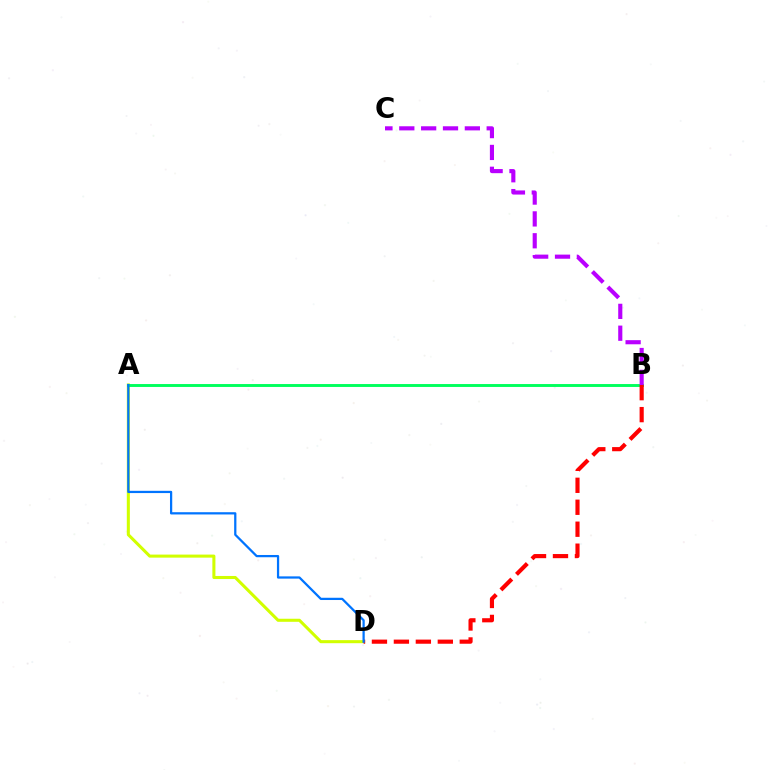{('A', 'D'): [{'color': '#d1ff00', 'line_style': 'solid', 'thickness': 2.2}, {'color': '#0074ff', 'line_style': 'solid', 'thickness': 1.62}], ('A', 'B'): [{'color': '#00ff5c', 'line_style': 'solid', 'thickness': 2.09}], ('B', 'C'): [{'color': '#b900ff', 'line_style': 'dashed', 'thickness': 2.97}], ('B', 'D'): [{'color': '#ff0000', 'line_style': 'dashed', 'thickness': 2.98}]}